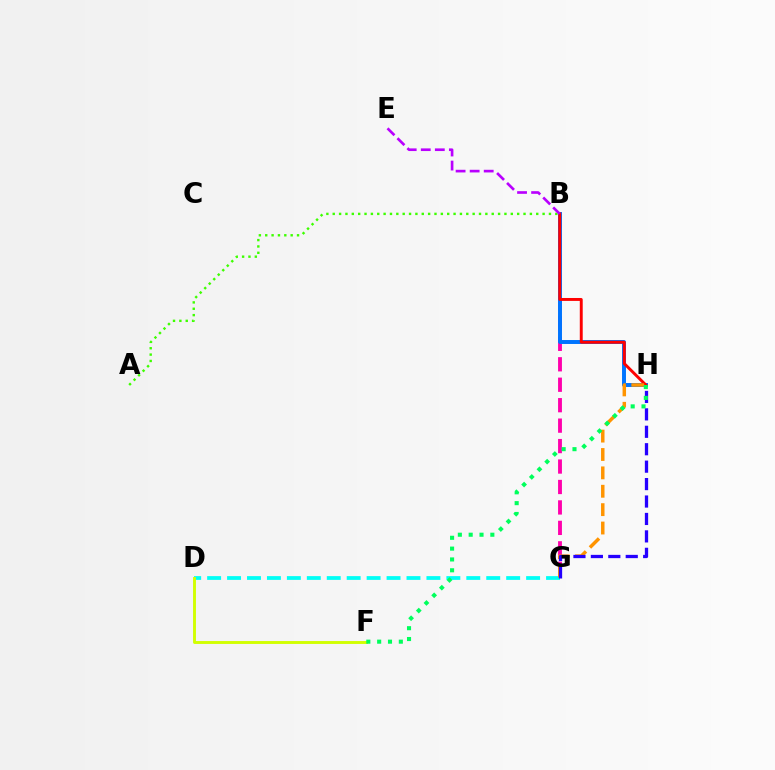{('D', 'G'): [{'color': '#00fff6', 'line_style': 'dashed', 'thickness': 2.71}], ('B', 'G'): [{'color': '#ff00ac', 'line_style': 'dashed', 'thickness': 2.78}], ('B', 'H'): [{'color': '#0074ff', 'line_style': 'solid', 'thickness': 2.85}, {'color': '#ff0000', 'line_style': 'solid', 'thickness': 2.1}], ('G', 'H'): [{'color': '#ff9400', 'line_style': 'dashed', 'thickness': 2.5}, {'color': '#2500ff', 'line_style': 'dashed', 'thickness': 2.37}], ('D', 'F'): [{'color': '#d1ff00', 'line_style': 'solid', 'thickness': 2.09}], ('A', 'B'): [{'color': '#3dff00', 'line_style': 'dotted', 'thickness': 1.73}], ('B', 'E'): [{'color': '#b900ff', 'line_style': 'dashed', 'thickness': 1.91}], ('F', 'H'): [{'color': '#00ff5c', 'line_style': 'dotted', 'thickness': 2.94}]}